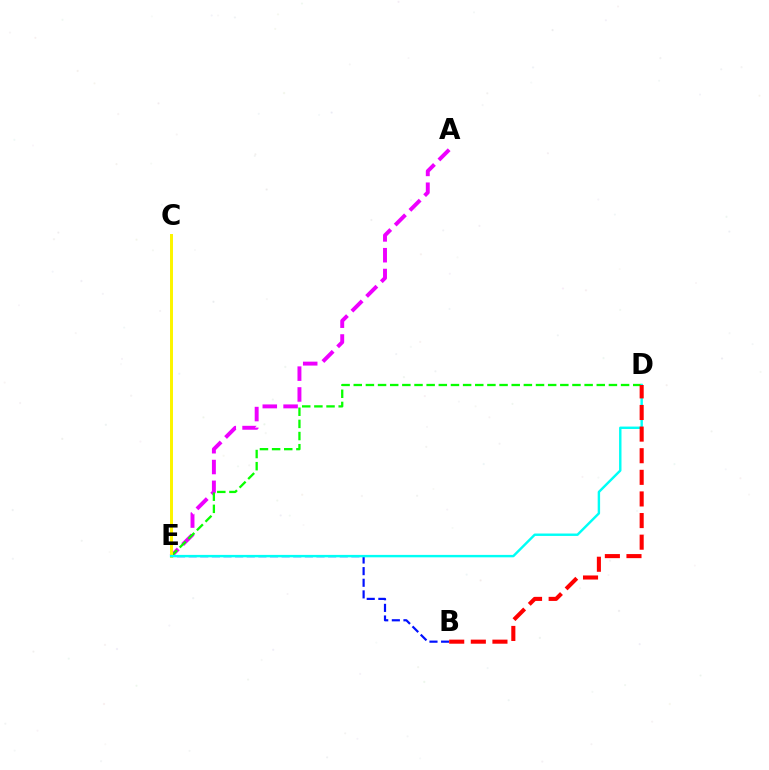{('A', 'E'): [{'color': '#ee00ff', 'line_style': 'dashed', 'thickness': 2.83}], ('D', 'E'): [{'color': '#08ff00', 'line_style': 'dashed', 'thickness': 1.65}, {'color': '#00fff6', 'line_style': 'solid', 'thickness': 1.74}], ('B', 'E'): [{'color': '#0010ff', 'line_style': 'dashed', 'thickness': 1.58}], ('C', 'E'): [{'color': '#fcf500', 'line_style': 'solid', 'thickness': 2.14}], ('B', 'D'): [{'color': '#ff0000', 'line_style': 'dashed', 'thickness': 2.94}]}